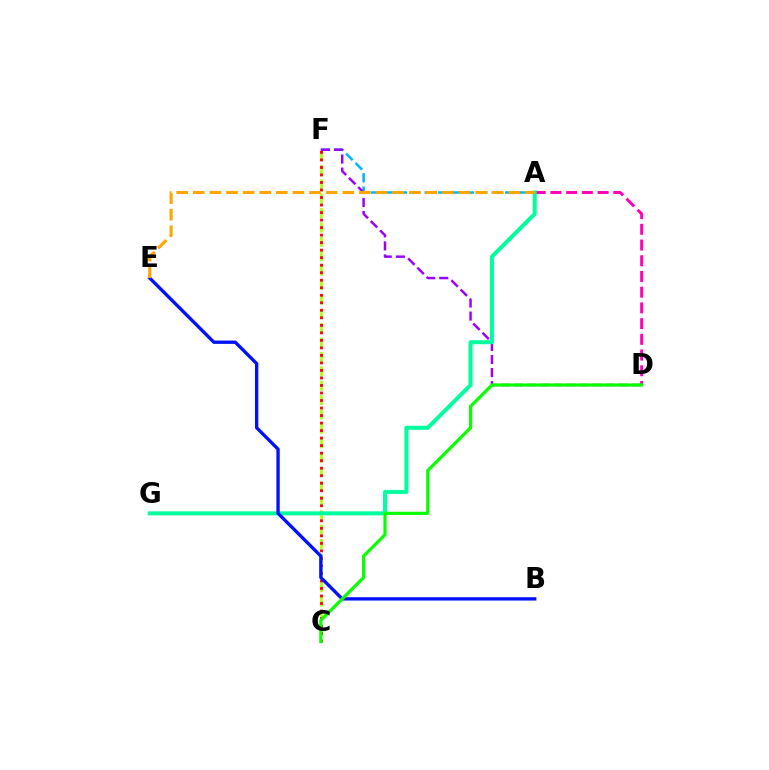{('A', 'F'): [{'color': '#00b5ff', 'line_style': 'dashed', 'thickness': 1.82}], ('C', 'F'): [{'color': '#b3ff00', 'line_style': 'dashed', 'thickness': 1.95}, {'color': '#ff0000', 'line_style': 'dotted', 'thickness': 2.04}], ('D', 'F'): [{'color': '#9b00ff', 'line_style': 'dashed', 'thickness': 1.78}], ('A', 'D'): [{'color': '#ff00bd', 'line_style': 'dashed', 'thickness': 2.14}], ('A', 'G'): [{'color': '#00ff9d', 'line_style': 'solid', 'thickness': 2.89}], ('B', 'E'): [{'color': '#0010ff', 'line_style': 'solid', 'thickness': 2.39}], ('C', 'D'): [{'color': '#08ff00', 'line_style': 'solid', 'thickness': 2.28}], ('A', 'E'): [{'color': '#ffa500', 'line_style': 'dashed', 'thickness': 2.26}]}